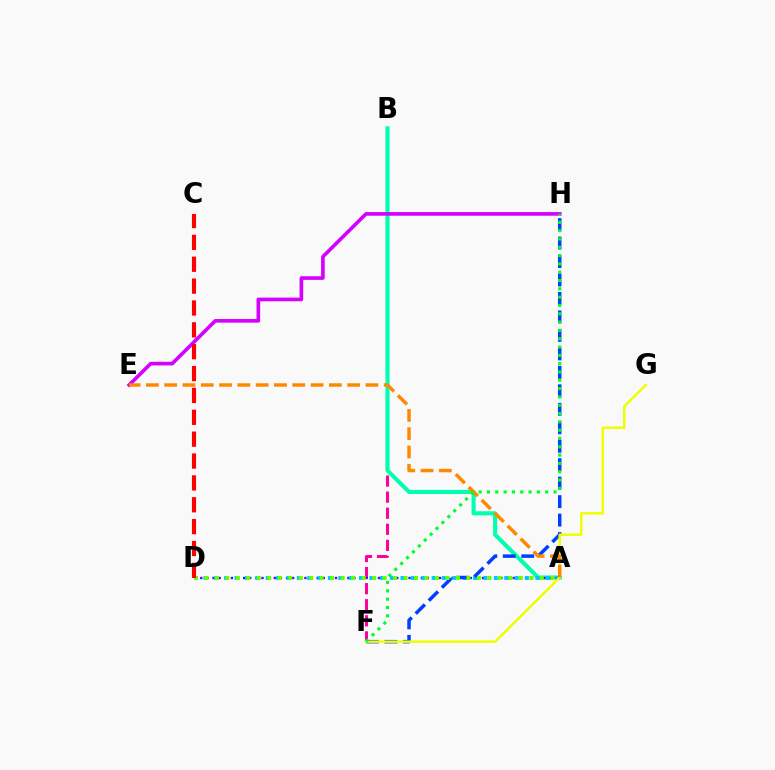{('B', 'F'): [{'color': '#ff00a0', 'line_style': 'dashed', 'thickness': 2.18}], ('A', 'B'): [{'color': '#00ffaf', 'line_style': 'solid', 'thickness': 2.95}], ('A', 'D'): [{'color': '#4f00ff', 'line_style': 'dotted', 'thickness': 1.66}, {'color': '#00c7ff', 'line_style': 'dotted', 'thickness': 2.82}, {'color': '#66ff00', 'line_style': 'dotted', 'thickness': 2.85}], ('F', 'H'): [{'color': '#003fff', 'line_style': 'dashed', 'thickness': 2.51}, {'color': '#00ff27', 'line_style': 'dotted', 'thickness': 2.26}], ('E', 'H'): [{'color': '#d600ff', 'line_style': 'solid', 'thickness': 2.62}], ('C', 'D'): [{'color': '#ff0000', 'line_style': 'dashed', 'thickness': 2.97}], ('F', 'G'): [{'color': '#eeff00', 'line_style': 'solid', 'thickness': 1.79}], ('A', 'E'): [{'color': '#ff8800', 'line_style': 'dashed', 'thickness': 2.49}]}